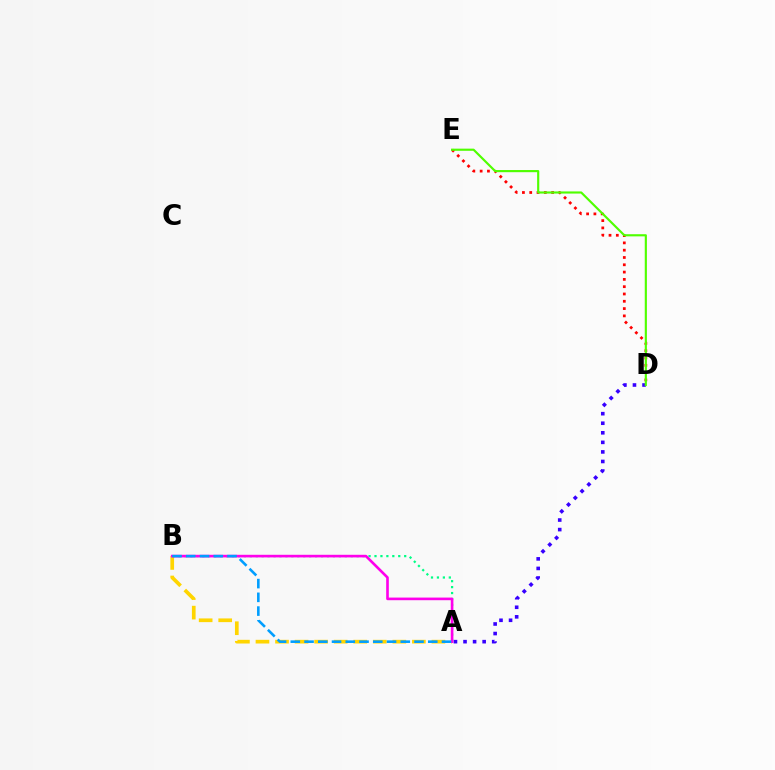{('A', 'B'): [{'color': '#ffd500', 'line_style': 'dashed', 'thickness': 2.66}, {'color': '#00ff86', 'line_style': 'dotted', 'thickness': 1.61}, {'color': '#ff00ed', 'line_style': 'solid', 'thickness': 1.9}, {'color': '#009eff', 'line_style': 'dashed', 'thickness': 1.87}], ('D', 'E'): [{'color': '#ff0000', 'line_style': 'dotted', 'thickness': 1.98}, {'color': '#4fff00', 'line_style': 'solid', 'thickness': 1.55}], ('A', 'D'): [{'color': '#3700ff', 'line_style': 'dotted', 'thickness': 2.6}]}